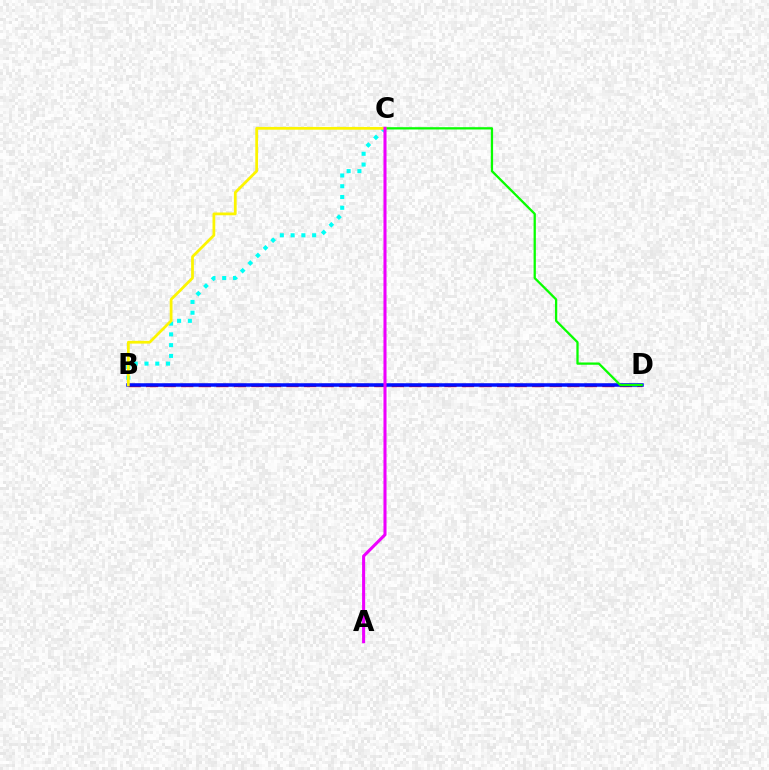{('B', 'C'): [{'color': '#00fff6', 'line_style': 'dotted', 'thickness': 2.92}, {'color': '#fcf500', 'line_style': 'solid', 'thickness': 1.99}], ('B', 'D'): [{'color': '#ff0000', 'line_style': 'dashed', 'thickness': 2.38}, {'color': '#0010ff', 'line_style': 'solid', 'thickness': 2.53}], ('C', 'D'): [{'color': '#08ff00', 'line_style': 'solid', 'thickness': 1.64}], ('A', 'C'): [{'color': '#ee00ff', 'line_style': 'solid', 'thickness': 2.21}]}